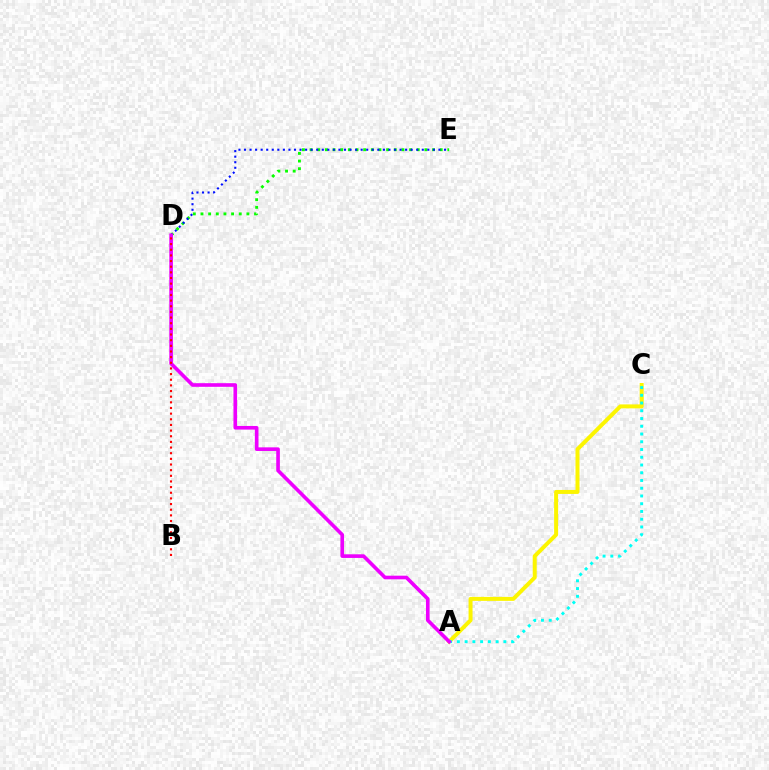{('A', 'C'): [{'color': '#fcf500', 'line_style': 'solid', 'thickness': 2.87}, {'color': '#00fff6', 'line_style': 'dotted', 'thickness': 2.1}], ('D', 'E'): [{'color': '#08ff00', 'line_style': 'dotted', 'thickness': 2.08}, {'color': '#0010ff', 'line_style': 'dotted', 'thickness': 1.51}], ('A', 'D'): [{'color': '#ee00ff', 'line_style': 'solid', 'thickness': 2.61}], ('B', 'D'): [{'color': '#ff0000', 'line_style': 'dotted', 'thickness': 1.54}]}